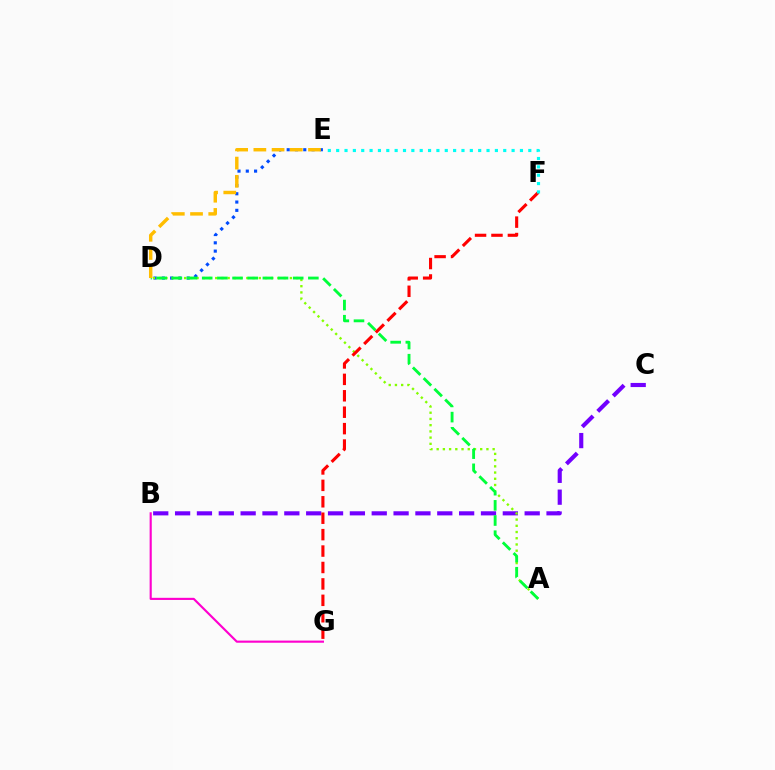{('B', 'C'): [{'color': '#7200ff', 'line_style': 'dashed', 'thickness': 2.97}], ('D', 'E'): [{'color': '#004bff', 'line_style': 'dotted', 'thickness': 2.25}, {'color': '#ffbd00', 'line_style': 'dashed', 'thickness': 2.47}], ('A', 'D'): [{'color': '#84ff00', 'line_style': 'dotted', 'thickness': 1.69}, {'color': '#00ff39', 'line_style': 'dashed', 'thickness': 2.06}], ('F', 'G'): [{'color': '#ff0000', 'line_style': 'dashed', 'thickness': 2.23}], ('B', 'G'): [{'color': '#ff00cf', 'line_style': 'solid', 'thickness': 1.54}], ('E', 'F'): [{'color': '#00fff6', 'line_style': 'dotted', 'thickness': 2.27}]}